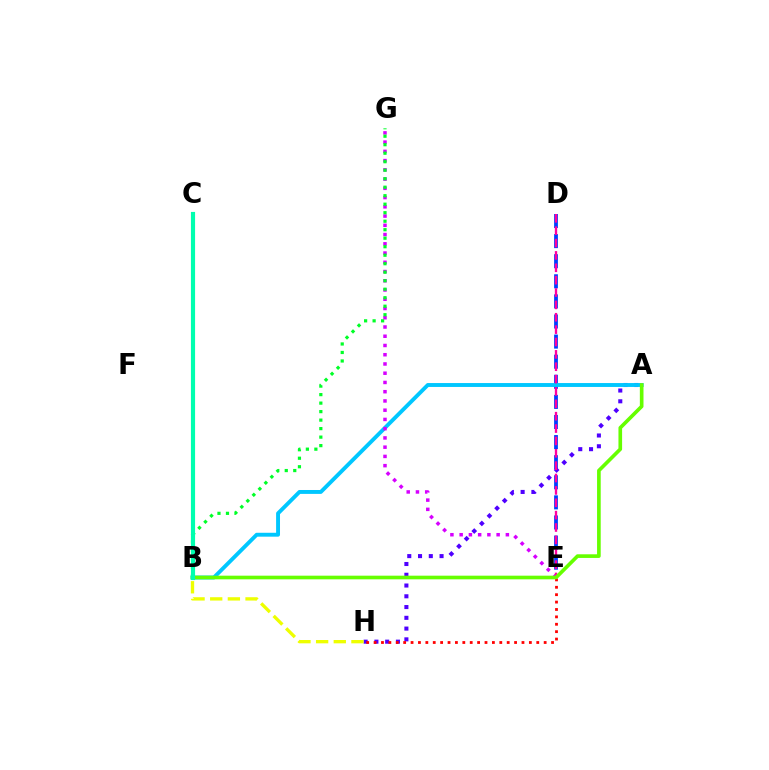{('D', 'E'): [{'color': '#003fff', 'line_style': 'dashed', 'thickness': 2.73}, {'color': '#ff00a0', 'line_style': 'dashed', 'thickness': 1.68}], ('A', 'H'): [{'color': '#4f00ff', 'line_style': 'dotted', 'thickness': 2.92}], ('B', 'H'): [{'color': '#eeff00', 'line_style': 'dashed', 'thickness': 2.4}], ('A', 'B'): [{'color': '#00c7ff', 'line_style': 'solid', 'thickness': 2.81}, {'color': '#66ff00', 'line_style': 'solid', 'thickness': 2.63}], ('E', 'H'): [{'color': '#ff0000', 'line_style': 'dotted', 'thickness': 2.01}], ('E', 'G'): [{'color': '#d600ff', 'line_style': 'dotted', 'thickness': 2.51}], ('B', 'C'): [{'color': '#ff8800', 'line_style': 'dashed', 'thickness': 1.98}, {'color': '#00ffaf', 'line_style': 'solid', 'thickness': 2.99}], ('B', 'G'): [{'color': '#00ff27', 'line_style': 'dotted', 'thickness': 2.31}]}